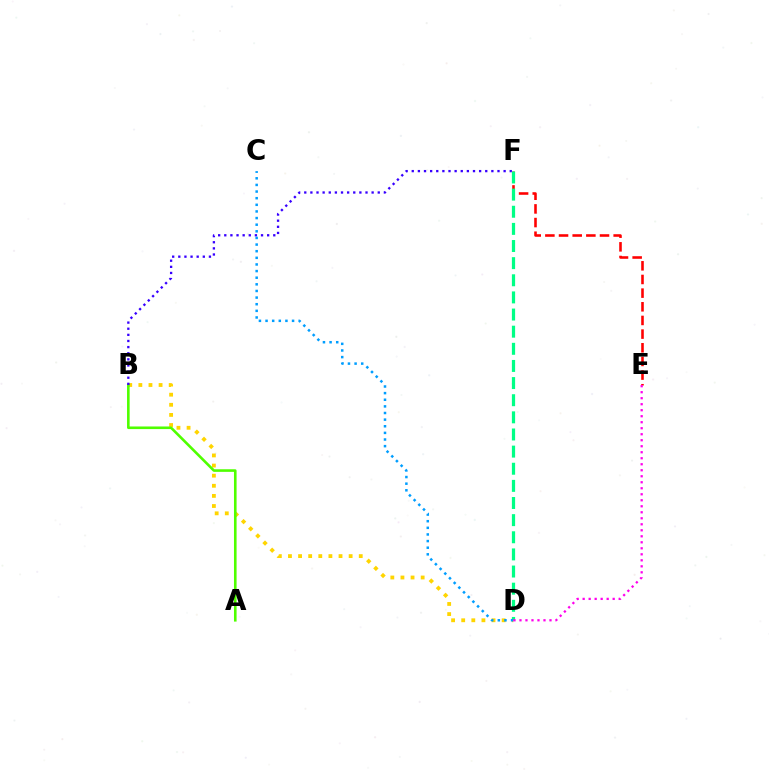{('B', 'D'): [{'color': '#ffd500', 'line_style': 'dotted', 'thickness': 2.75}], ('A', 'B'): [{'color': '#4fff00', 'line_style': 'solid', 'thickness': 1.88}], ('E', 'F'): [{'color': '#ff0000', 'line_style': 'dashed', 'thickness': 1.86}], ('D', 'F'): [{'color': '#00ff86', 'line_style': 'dashed', 'thickness': 2.33}], ('B', 'F'): [{'color': '#3700ff', 'line_style': 'dotted', 'thickness': 1.66}], ('C', 'D'): [{'color': '#009eff', 'line_style': 'dotted', 'thickness': 1.8}], ('D', 'E'): [{'color': '#ff00ed', 'line_style': 'dotted', 'thickness': 1.63}]}